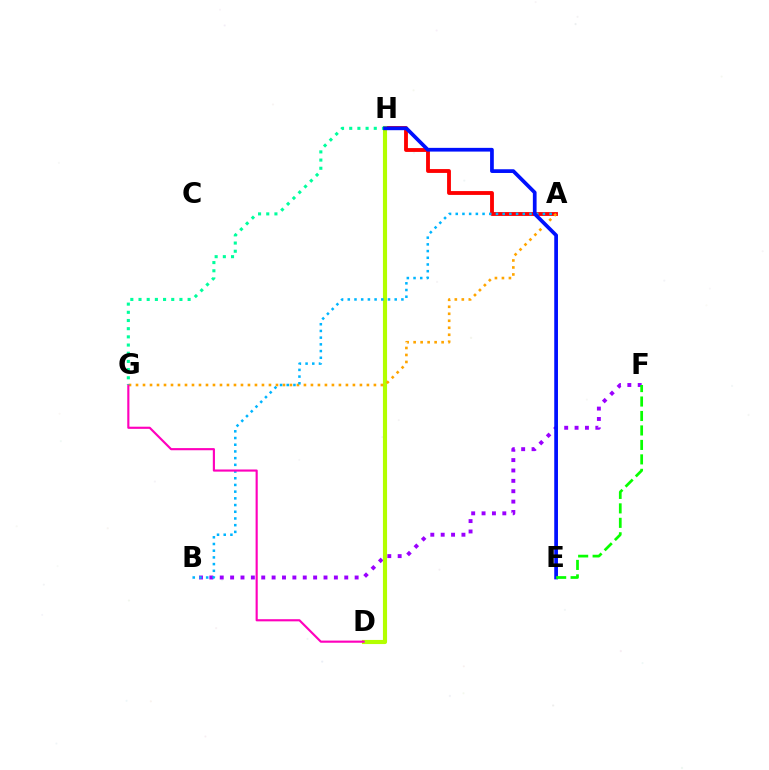{('B', 'F'): [{'color': '#9b00ff', 'line_style': 'dotted', 'thickness': 2.82}], ('A', 'H'): [{'color': '#ff0000', 'line_style': 'solid', 'thickness': 2.77}], ('D', 'H'): [{'color': '#b3ff00', 'line_style': 'solid', 'thickness': 2.97}], ('A', 'G'): [{'color': '#ffa500', 'line_style': 'dotted', 'thickness': 1.9}], ('A', 'B'): [{'color': '#00b5ff', 'line_style': 'dotted', 'thickness': 1.82}], ('D', 'G'): [{'color': '#ff00bd', 'line_style': 'solid', 'thickness': 1.55}], ('G', 'H'): [{'color': '#00ff9d', 'line_style': 'dotted', 'thickness': 2.22}], ('E', 'H'): [{'color': '#0010ff', 'line_style': 'solid', 'thickness': 2.68}], ('E', 'F'): [{'color': '#08ff00', 'line_style': 'dashed', 'thickness': 1.96}]}